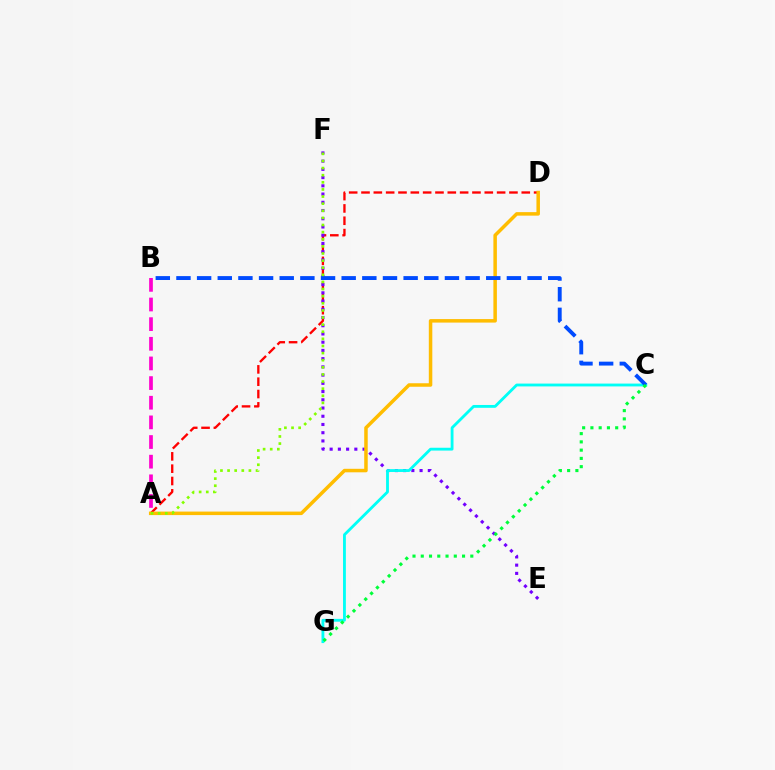{('A', 'D'): [{'color': '#ff0000', 'line_style': 'dashed', 'thickness': 1.67}, {'color': '#ffbd00', 'line_style': 'solid', 'thickness': 2.52}], ('E', 'F'): [{'color': '#7200ff', 'line_style': 'dotted', 'thickness': 2.24}], ('C', 'G'): [{'color': '#00fff6', 'line_style': 'solid', 'thickness': 2.04}, {'color': '#00ff39', 'line_style': 'dotted', 'thickness': 2.24}], ('B', 'C'): [{'color': '#004bff', 'line_style': 'dashed', 'thickness': 2.81}], ('A', 'B'): [{'color': '#ff00cf', 'line_style': 'dashed', 'thickness': 2.67}], ('A', 'F'): [{'color': '#84ff00', 'line_style': 'dotted', 'thickness': 1.93}]}